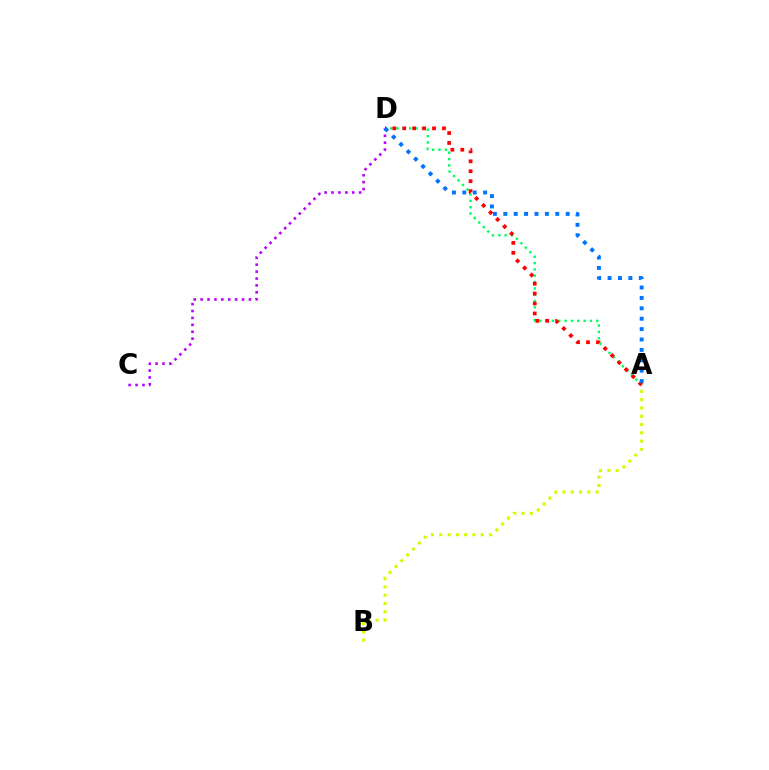{('A', 'D'): [{'color': '#00ff5c', 'line_style': 'dotted', 'thickness': 1.72}, {'color': '#ff0000', 'line_style': 'dotted', 'thickness': 2.7}, {'color': '#0074ff', 'line_style': 'dotted', 'thickness': 2.82}], ('C', 'D'): [{'color': '#b900ff', 'line_style': 'dotted', 'thickness': 1.88}], ('A', 'B'): [{'color': '#d1ff00', 'line_style': 'dotted', 'thickness': 2.25}]}